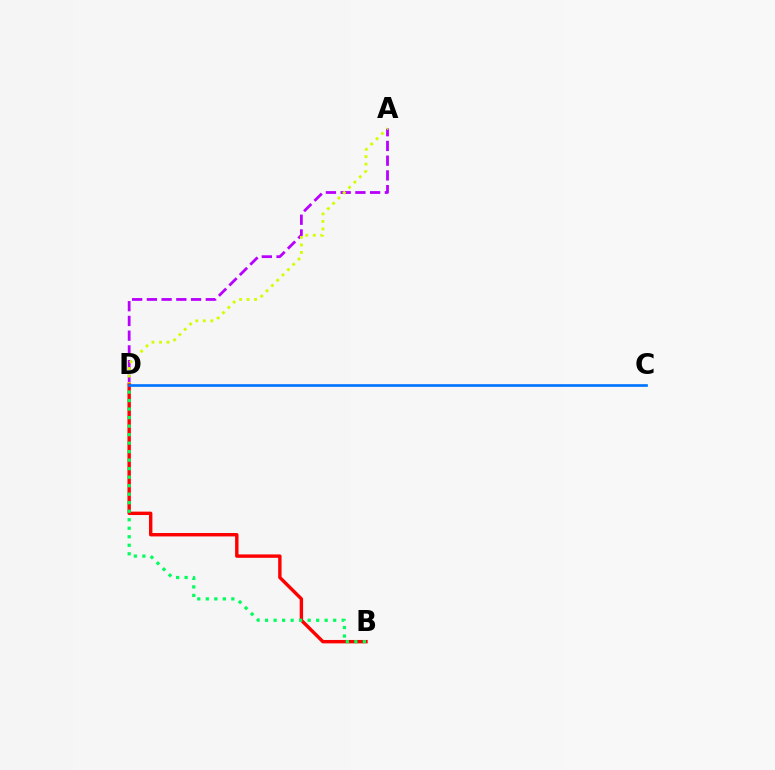{('A', 'D'): [{'color': '#b900ff', 'line_style': 'dashed', 'thickness': 2.0}, {'color': '#d1ff00', 'line_style': 'dotted', 'thickness': 2.04}], ('B', 'D'): [{'color': '#ff0000', 'line_style': 'solid', 'thickness': 2.45}, {'color': '#00ff5c', 'line_style': 'dotted', 'thickness': 2.31}], ('C', 'D'): [{'color': '#0074ff', 'line_style': 'solid', 'thickness': 1.92}]}